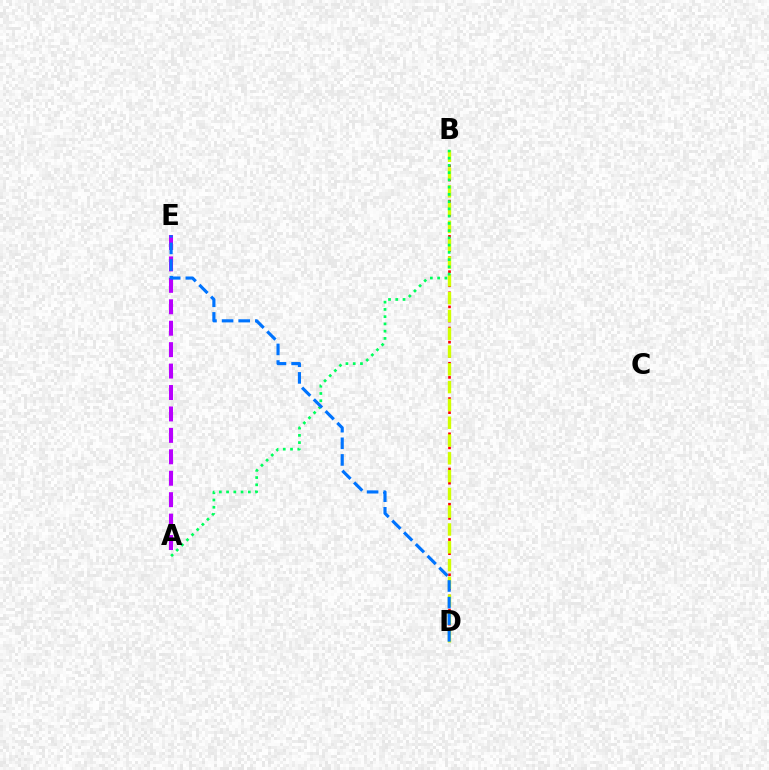{('B', 'D'): [{'color': '#ff0000', 'line_style': 'dotted', 'thickness': 1.92}, {'color': '#d1ff00', 'line_style': 'dashed', 'thickness': 2.42}], ('A', 'E'): [{'color': '#b900ff', 'line_style': 'dashed', 'thickness': 2.91}], ('A', 'B'): [{'color': '#00ff5c', 'line_style': 'dotted', 'thickness': 1.97}], ('D', 'E'): [{'color': '#0074ff', 'line_style': 'dashed', 'thickness': 2.26}]}